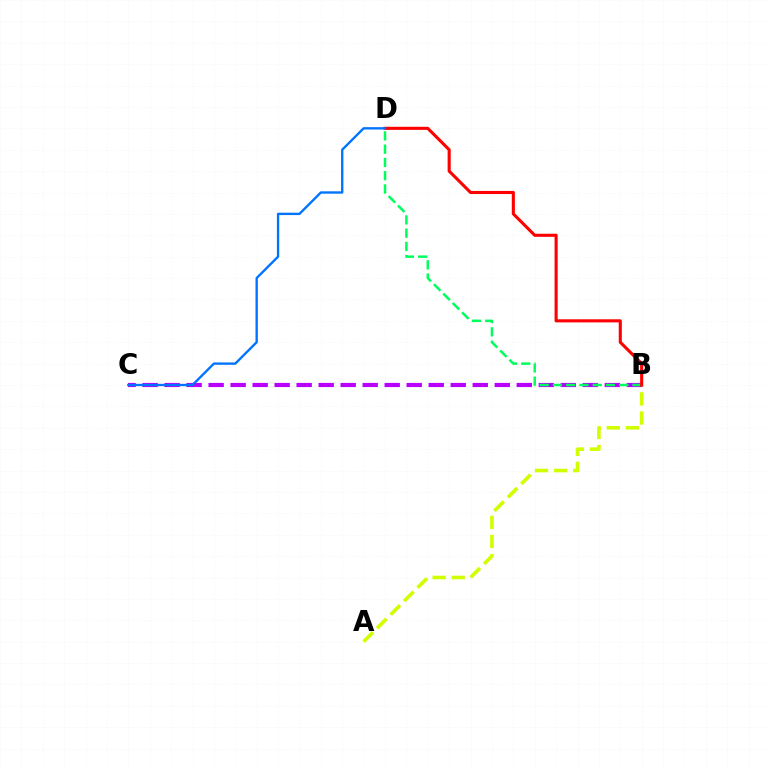{('A', 'B'): [{'color': '#d1ff00', 'line_style': 'dashed', 'thickness': 2.59}], ('B', 'C'): [{'color': '#b900ff', 'line_style': 'dashed', 'thickness': 2.99}], ('B', 'D'): [{'color': '#00ff5c', 'line_style': 'dashed', 'thickness': 1.8}, {'color': '#ff0000', 'line_style': 'solid', 'thickness': 2.22}], ('C', 'D'): [{'color': '#0074ff', 'line_style': 'solid', 'thickness': 1.7}]}